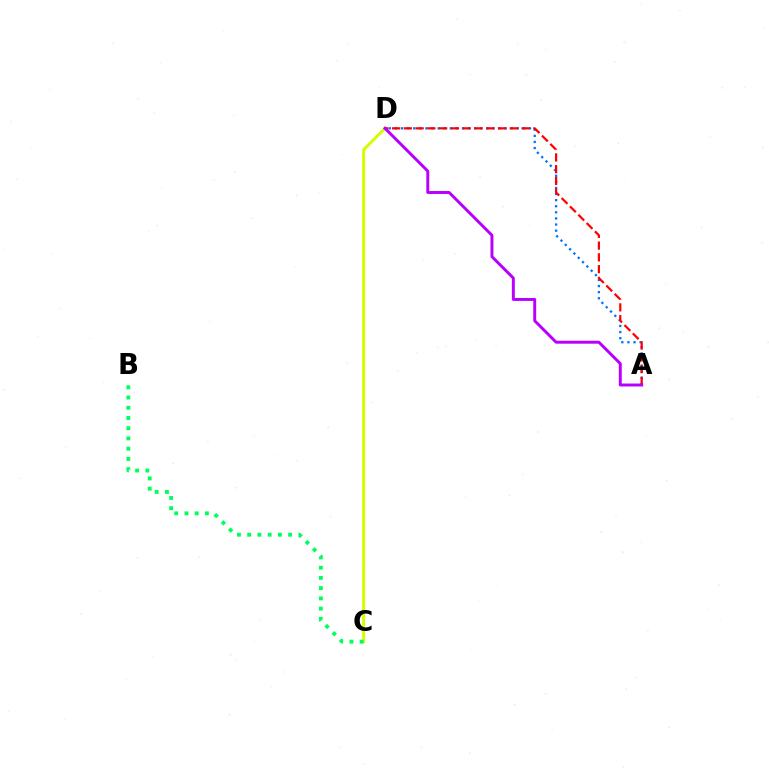{('A', 'D'): [{'color': '#0074ff', 'line_style': 'dotted', 'thickness': 1.66}, {'color': '#ff0000', 'line_style': 'dashed', 'thickness': 1.6}, {'color': '#b900ff', 'line_style': 'solid', 'thickness': 2.13}], ('C', 'D'): [{'color': '#d1ff00', 'line_style': 'solid', 'thickness': 2.14}], ('B', 'C'): [{'color': '#00ff5c', 'line_style': 'dotted', 'thickness': 2.78}]}